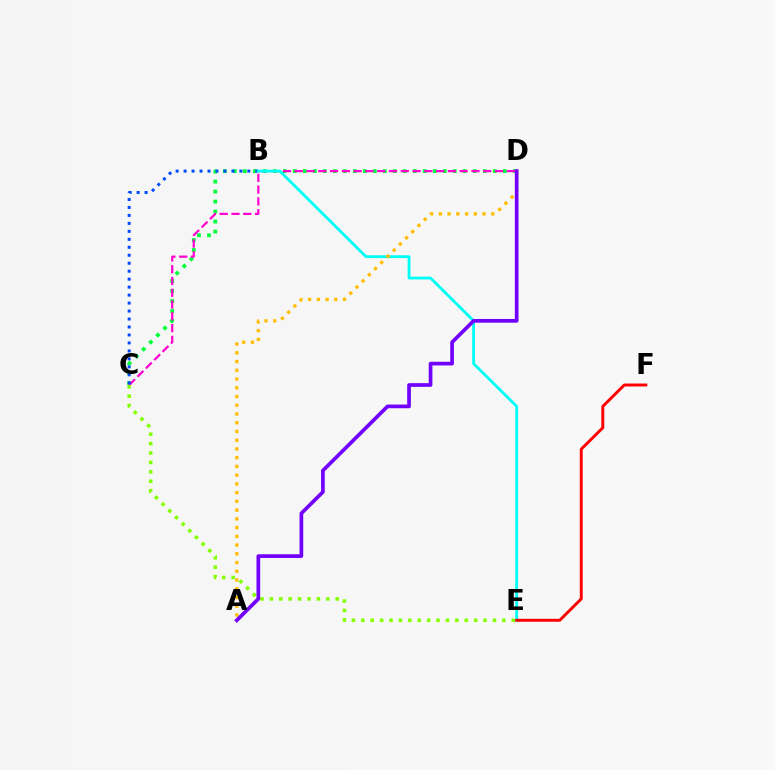{('C', 'D'): [{'color': '#00ff39', 'line_style': 'dotted', 'thickness': 2.72}, {'color': '#ff00cf', 'line_style': 'dashed', 'thickness': 1.6}], ('B', 'C'): [{'color': '#004bff', 'line_style': 'dotted', 'thickness': 2.17}], ('B', 'E'): [{'color': '#00fff6', 'line_style': 'solid', 'thickness': 2.02}], ('A', 'D'): [{'color': '#ffbd00', 'line_style': 'dotted', 'thickness': 2.37}, {'color': '#7200ff', 'line_style': 'solid', 'thickness': 2.66}], ('E', 'F'): [{'color': '#ff0000', 'line_style': 'solid', 'thickness': 2.11}], ('C', 'E'): [{'color': '#84ff00', 'line_style': 'dotted', 'thickness': 2.55}]}